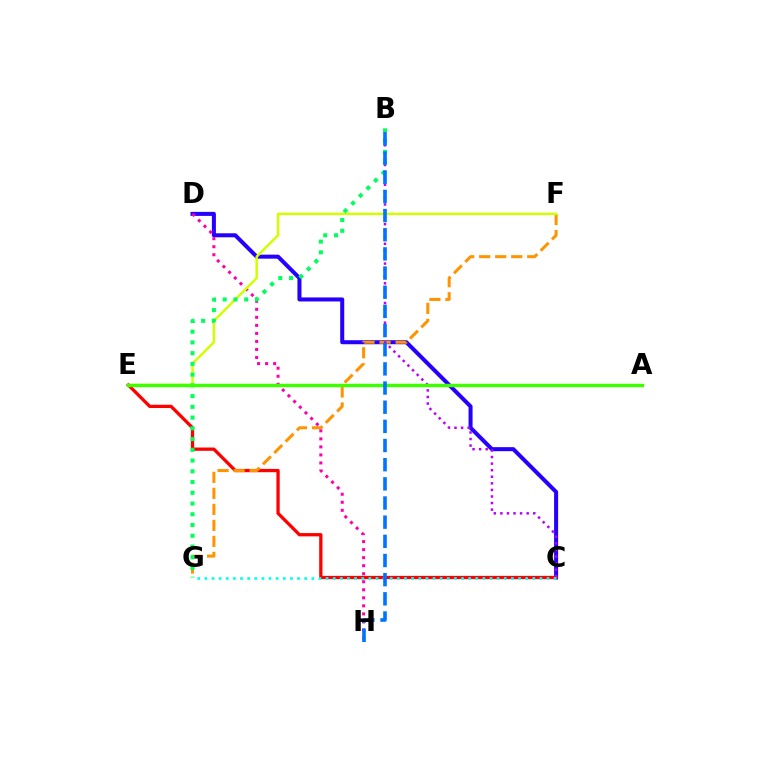{('C', 'D'): [{'color': '#2500ff', 'line_style': 'solid', 'thickness': 2.89}], ('C', 'E'): [{'color': '#ff0000', 'line_style': 'solid', 'thickness': 2.37}], ('F', 'G'): [{'color': '#ff9400', 'line_style': 'dashed', 'thickness': 2.18}], ('D', 'H'): [{'color': '#ff00ac', 'line_style': 'dotted', 'thickness': 2.18}], ('B', 'C'): [{'color': '#b900ff', 'line_style': 'dotted', 'thickness': 1.79}], ('E', 'F'): [{'color': '#d1ff00', 'line_style': 'solid', 'thickness': 1.78}], ('B', 'G'): [{'color': '#00ff5c', 'line_style': 'dotted', 'thickness': 2.92}], ('C', 'G'): [{'color': '#00fff6', 'line_style': 'dotted', 'thickness': 1.94}], ('A', 'E'): [{'color': '#3dff00', 'line_style': 'solid', 'thickness': 2.48}], ('B', 'H'): [{'color': '#0074ff', 'line_style': 'dashed', 'thickness': 2.6}]}